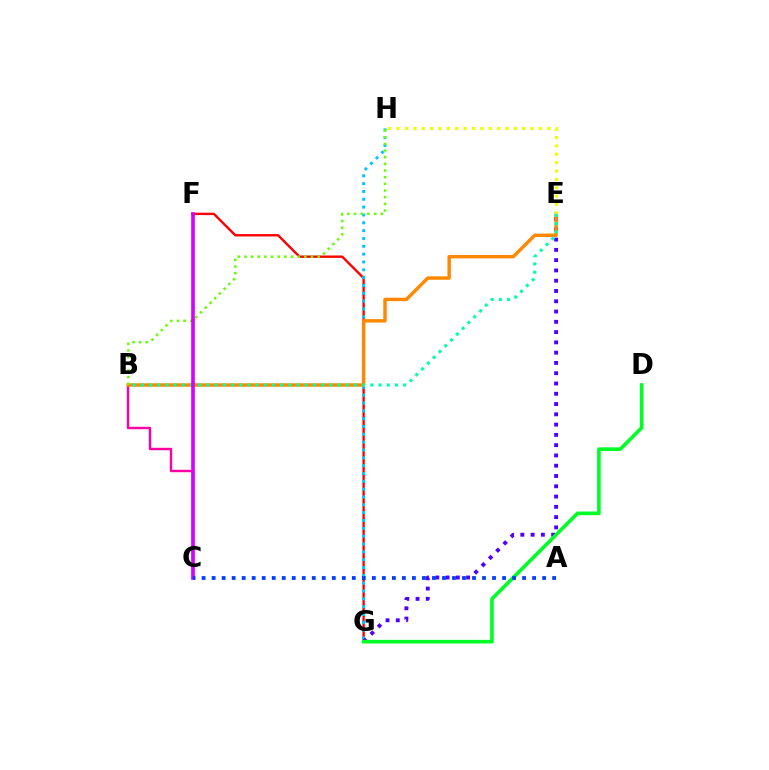{('B', 'C'): [{'color': '#ff00a0', 'line_style': 'solid', 'thickness': 1.74}], ('F', 'G'): [{'color': '#ff0000', 'line_style': 'solid', 'thickness': 1.71}], ('G', 'H'): [{'color': '#00c7ff', 'line_style': 'dotted', 'thickness': 2.13}], ('E', 'G'): [{'color': '#4f00ff', 'line_style': 'dotted', 'thickness': 2.79}], ('B', 'E'): [{'color': '#ff8800', 'line_style': 'solid', 'thickness': 2.47}, {'color': '#00ffaf', 'line_style': 'dotted', 'thickness': 2.23}], ('E', 'H'): [{'color': '#eeff00', 'line_style': 'dotted', 'thickness': 2.28}], ('B', 'H'): [{'color': '#66ff00', 'line_style': 'dotted', 'thickness': 1.81}], ('C', 'F'): [{'color': '#d600ff', 'line_style': 'solid', 'thickness': 2.62}], ('D', 'G'): [{'color': '#00ff27', 'line_style': 'solid', 'thickness': 2.62}], ('A', 'C'): [{'color': '#003fff', 'line_style': 'dotted', 'thickness': 2.72}]}